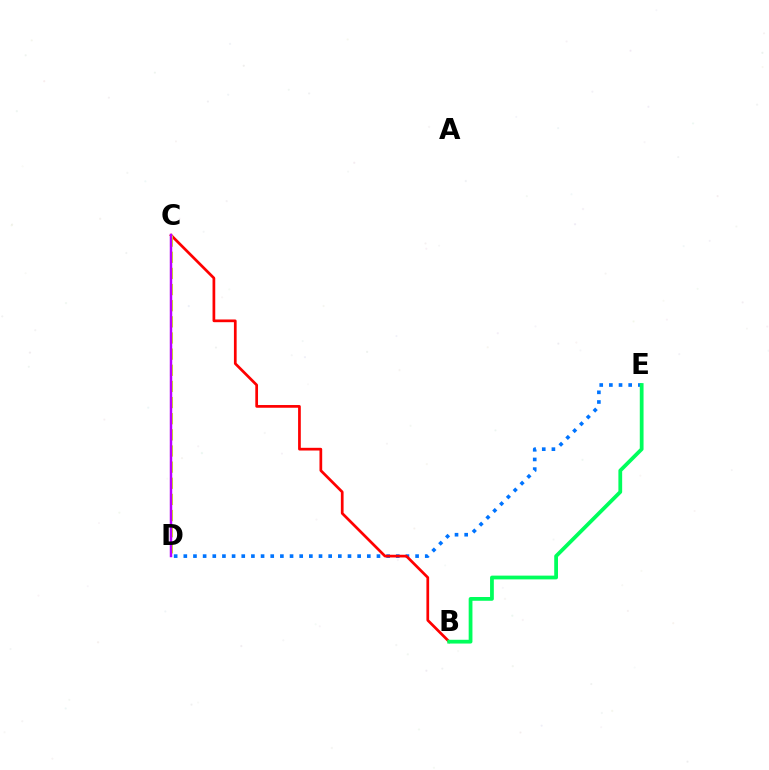{('D', 'E'): [{'color': '#0074ff', 'line_style': 'dotted', 'thickness': 2.62}], ('B', 'C'): [{'color': '#ff0000', 'line_style': 'solid', 'thickness': 1.95}], ('C', 'D'): [{'color': '#d1ff00', 'line_style': 'dashed', 'thickness': 2.19}, {'color': '#b900ff', 'line_style': 'solid', 'thickness': 1.78}], ('B', 'E'): [{'color': '#00ff5c', 'line_style': 'solid', 'thickness': 2.71}]}